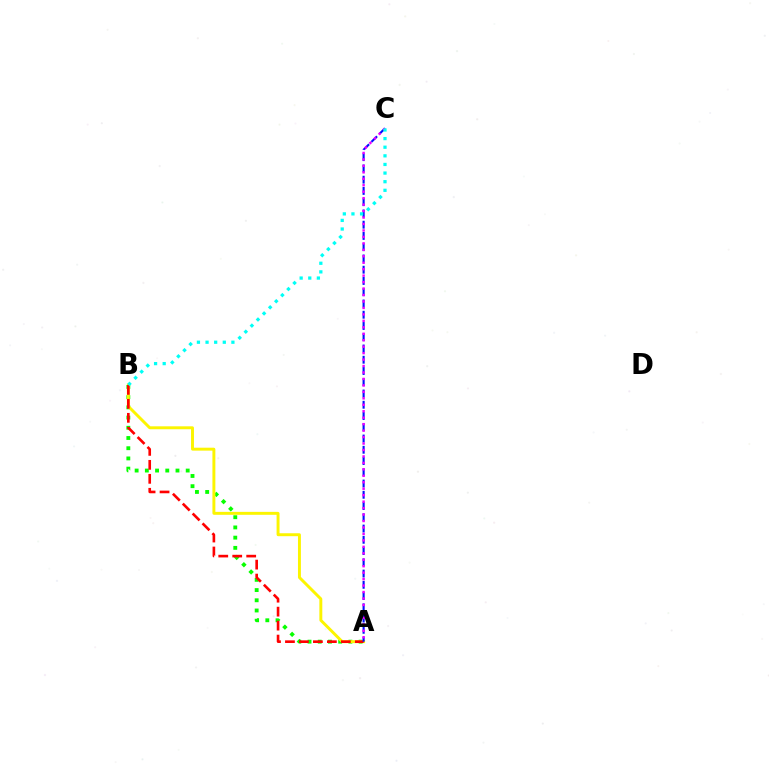{('A', 'B'): [{'color': '#08ff00', 'line_style': 'dotted', 'thickness': 2.78}, {'color': '#fcf500', 'line_style': 'solid', 'thickness': 2.11}, {'color': '#ff0000', 'line_style': 'dashed', 'thickness': 1.9}], ('A', 'C'): [{'color': '#0010ff', 'line_style': 'dashed', 'thickness': 1.53}, {'color': '#ee00ff', 'line_style': 'dotted', 'thickness': 1.75}], ('B', 'C'): [{'color': '#00fff6', 'line_style': 'dotted', 'thickness': 2.34}]}